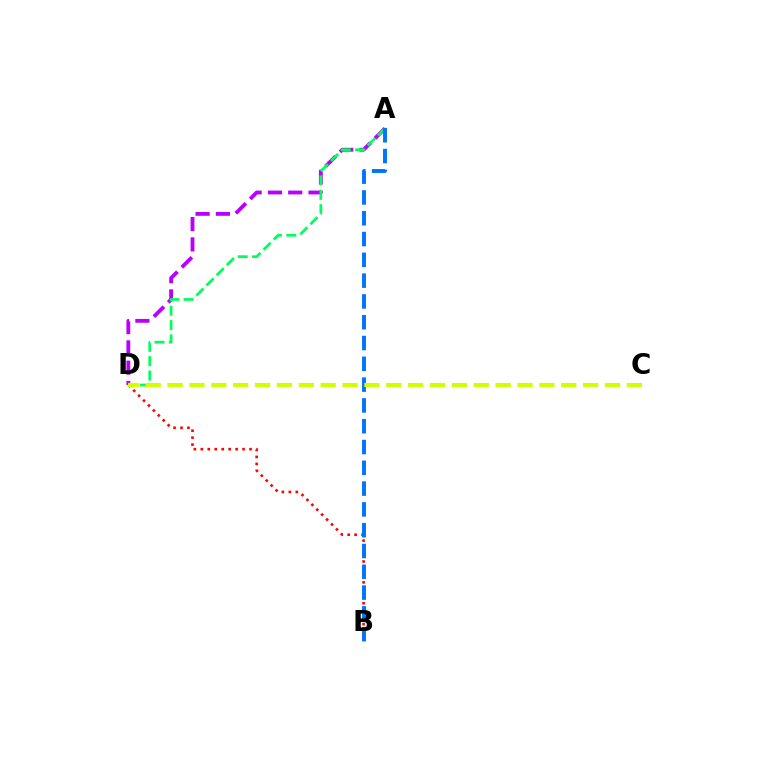{('A', 'D'): [{'color': '#b900ff', 'line_style': 'dashed', 'thickness': 2.76}, {'color': '#00ff5c', 'line_style': 'dashed', 'thickness': 1.95}], ('B', 'D'): [{'color': '#ff0000', 'line_style': 'dotted', 'thickness': 1.89}], ('A', 'B'): [{'color': '#0074ff', 'line_style': 'dashed', 'thickness': 2.83}], ('C', 'D'): [{'color': '#d1ff00', 'line_style': 'dashed', 'thickness': 2.97}]}